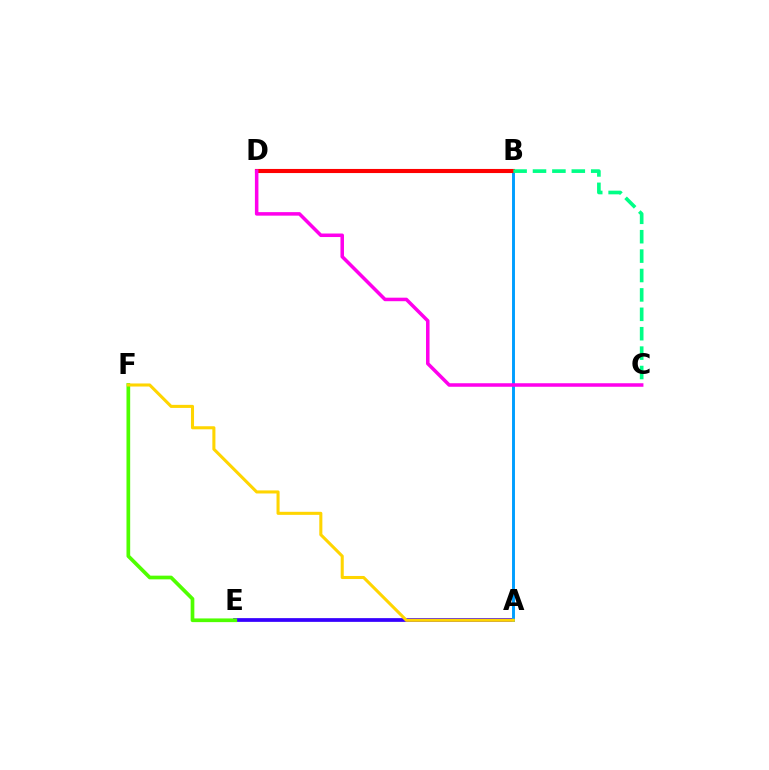{('A', 'E'): [{'color': '#3700ff', 'line_style': 'solid', 'thickness': 2.69}], ('E', 'F'): [{'color': '#4fff00', 'line_style': 'solid', 'thickness': 2.66}], ('A', 'B'): [{'color': '#009eff', 'line_style': 'solid', 'thickness': 2.11}], ('B', 'D'): [{'color': '#ff0000', 'line_style': 'solid', 'thickness': 2.95}], ('A', 'F'): [{'color': '#ffd500', 'line_style': 'solid', 'thickness': 2.21}], ('C', 'D'): [{'color': '#ff00ed', 'line_style': 'solid', 'thickness': 2.54}], ('B', 'C'): [{'color': '#00ff86', 'line_style': 'dashed', 'thickness': 2.64}]}